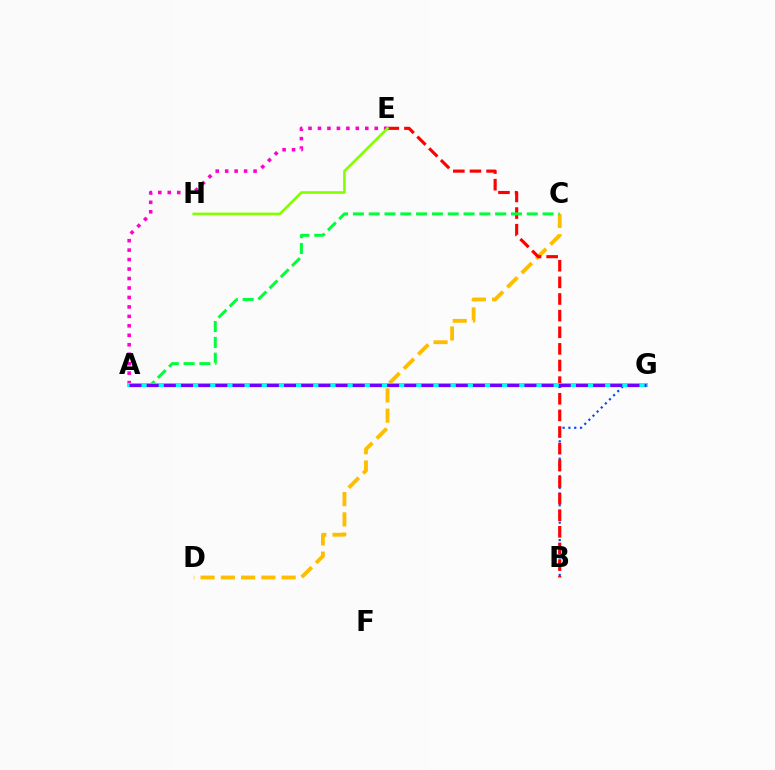{('B', 'G'): [{'color': '#004bff', 'line_style': 'dotted', 'thickness': 1.58}], ('C', 'D'): [{'color': '#ffbd00', 'line_style': 'dashed', 'thickness': 2.75}], ('A', 'E'): [{'color': '#ff00cf', 'line_style': 'dotted', 'thickness': 2.57}], ('B', 'E'): [{'color': '#ff0000', 'line_style': 'dashed', 'thickness': 2.26}], ('A', 'C'): [{'color': '#00ff39', 'line_style': 'dashed', 'thickness': 2.15}], ('E', 'H'): [{'color': '#84ff00', 'line_style': 'solid', 'thickness': 1.88}], ('A', 'G'): [{'color': '#00fff6', 'line_style': 'solid', 'thickness': 2.85}, {'color': '#7200ff', 'line_style': 'dashed', 'thickness': 2.33}]}